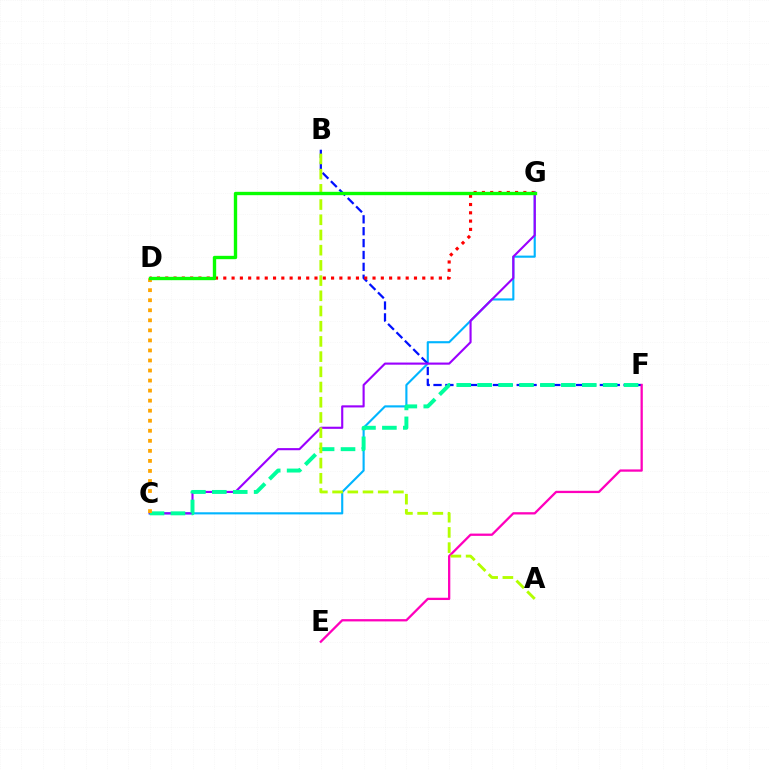{('C', 'G'): [{'color': '#00b5ff', 'line_style': 'solid', 'thickness': 1.53}, {'color': '#9b00ff', 'line_style': 'solid', 'thickness': 1.53}], ('B', 'F'): [{'color': '#0010ff', 'line_style': 'dashed', 'thickness': 1.61}], ('D', 'G'): [{'color': '#ff0000', 'line_style': 'dotted', 'thickness': 2.25}, {'color': '#08ff00', 'line_style': 'solid', 'thickness': 2.42}], ('E', 'F'): [{'color': '#ff00bd', 'line_style': 'solid', 'thickness': 1.64}], ('C', 'F'): [{'color': '#00ff9d', 'line_style': 'dashed', 'thickness': 2.84}], ('C', 'D'): [{'color': '#ffa500', 'line_style': 'dotted', 'thickness': 2.73}], ('A', 'B'): [{'color': '#b3ff00', 'line_style': 'dashed', 'thickness': 2.07}]}